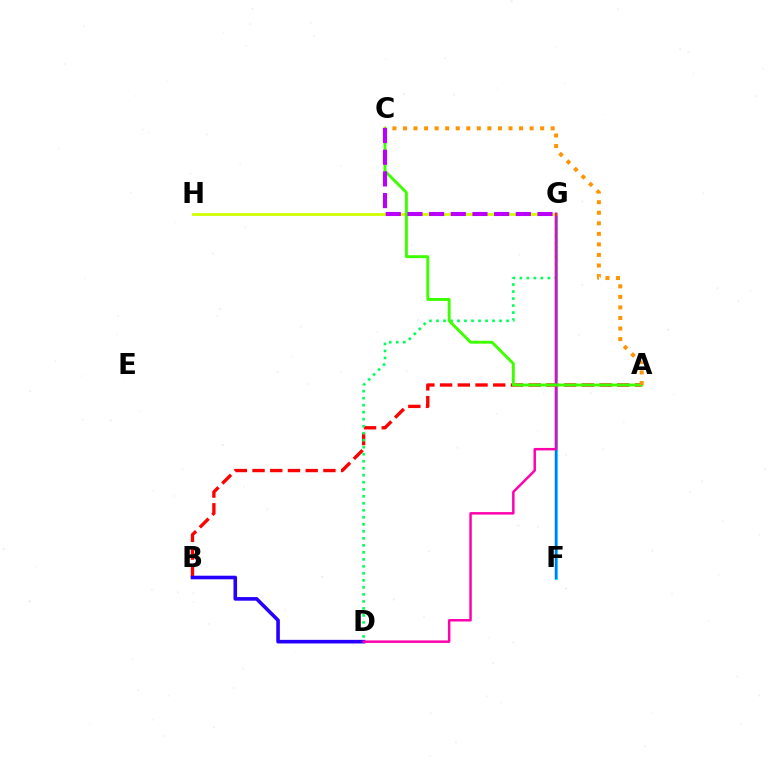{('A', 'B'): [{'color': '#ff0000', 'line_style': 'dashed', 'thickness': 2.41}], ('B', 'D'): [{'color': '#2500ff', 'line_style': 'solid', 'thickness': 2.59}], ('F', 'G'): [{'color': '#00fff6', 'line_style': 'solid', 'thickness': 2.08}, {'color': '#0074ff', 'line_style': 'solid', 'thickness': 1.77}], ('D', 'G'): [{'color': '#00ff5c', 'line_style': 'dotted', 'thickness': 1.9}, {'color': '#ff00ac', 'line_style': 'solid', 'thickness': 1.77}], ('G', 'H'): [{'color': '#d1ff00', 'line_style': 'solid', 'thickness': 2.02}], ('A', 'C'): [{'color': '#3dff00', 'line_style': 'solid', 'thickness': 2.09}, {'color': '#ff9400', 'line_style': 'dotted', 'thickness': 2.87}], ('C', 'G'): [{'color': '#b900ff', 'line_style': 'dashed', 'thickness': 2.94}]}